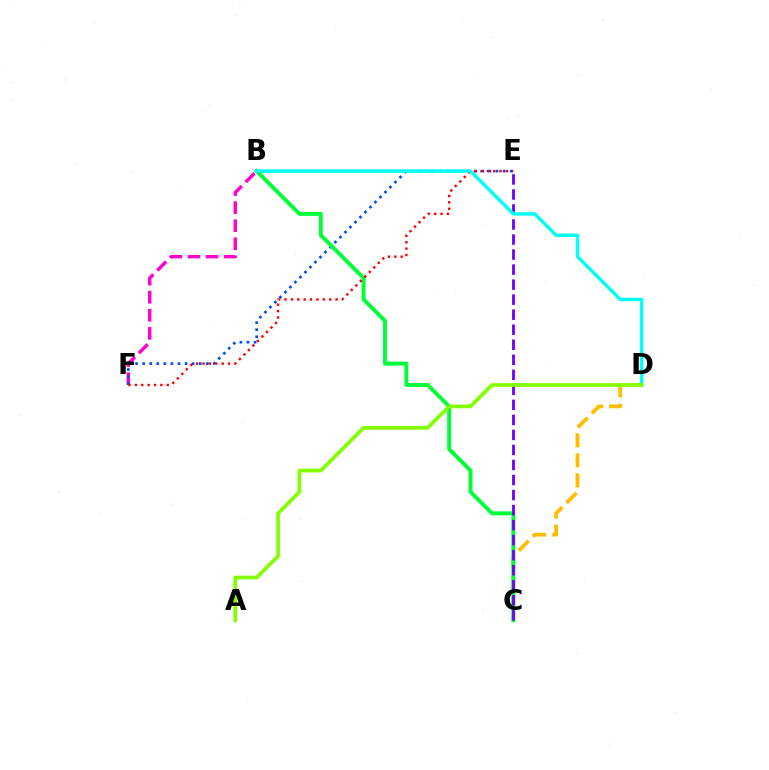{('B', 'F'): [{'color': '#ff00cf', 'line_style': 'dashed', 'thickness': 2.45}], ('E', 'F'): [{'color': '#004bff', 'line_style': 'dotted', 'thickness': 1.92}, {'color': '#ff0000', 'line_style': 'dotted', 'thickness': 1.73}], ('C', 'D'): [{'color': '#ffbd00', 'line_style': 'dashed', 'thickness': 2.72}], ('B', 'C'): [{'color': '#00ff39', 'line_style': 'solid', 'thickness': 2.82}], ('C', 'E'): [{'color': '#7200ff', 'line_style': 'dashed', 'thickness': 2.04}], ('B', 'D'): [{'color': '#00fff6', 'line_style': 'solid', 'thickness': 2.46}], ('A', 'D'): [{'color': '#84ff00', 'line_style': 'solid', 'thickness': 2.68}]}